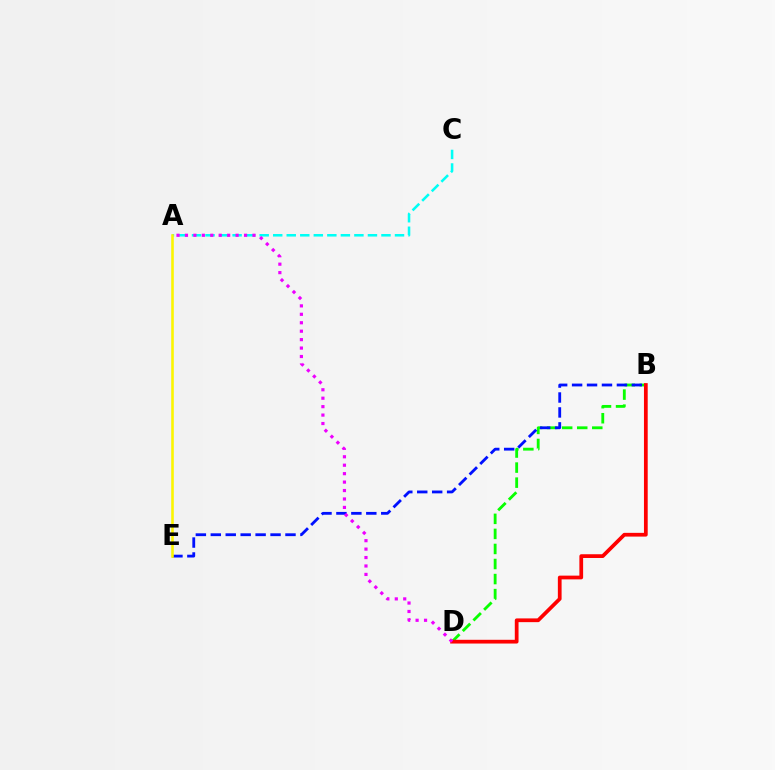{('A', 'C'): [{'color': '#00fff6', 'line_style': 'dashed', 'thickness': 1.84}], ('B', 'D'): [{'color': '#08ff00', 'line_style': 'dashed', 'thickness': 2.05}, {'color': '#ff0000', 'line_style': 'solid', 'thickness': 2.69}], ('B', 'E'): [{'color': '#0010ff', 'line_style': 'dashed', 'thickness': 2.03}], ('A', 'D'): [{'color': '#ee00ff', 'line_style': 'dotted', 'thickness': 2.29}], ('A', 'E'): [{'color': '#fcf500', 'line_style': 'solid', 'thickness': 1.87}]}